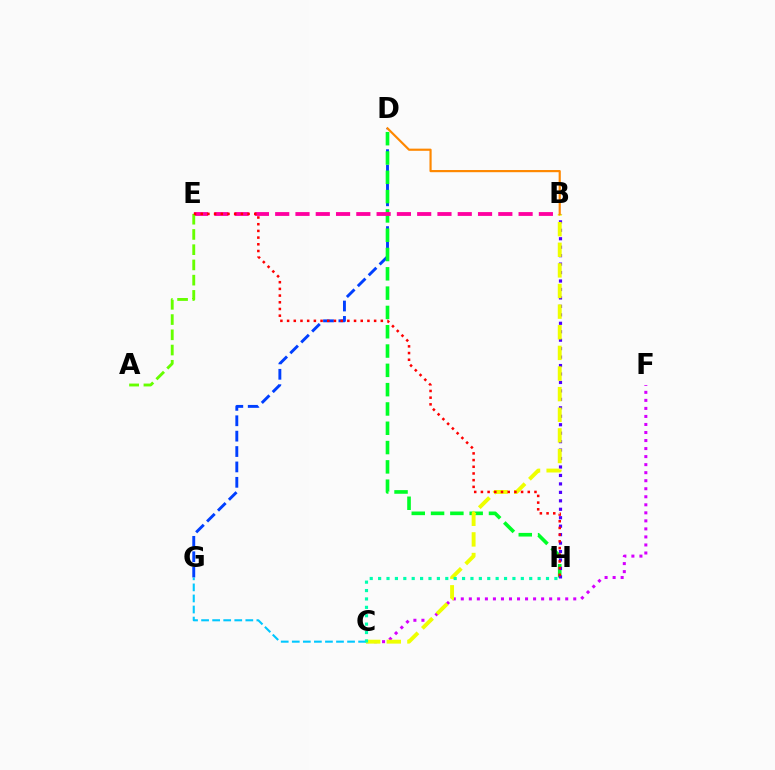{('D', 'G'): [{'color': '#003fff', 'line_style': 'dashed', 'thickness': 2.09}], ('D', 'H'): [{'color': '#00ff27', 'line_style': 'dashed', 'thickness': 2.62}], ('B', 'E'): [{'color': '#ff00a0', 'line_style': 'dashed', 'thickness': 2.76}], ('B', 'H'): [{'color': '#4f00ff', 'line_style': 'dotted', 'thickness': 2.3}], ('C', 'G'): [{'color': '#00c7ff', 'line_style': 'dashed', 'thickness': 1.5}], ('C', 'F'): [{'color': '#d600ff', 'line_style': 'dotted', 'thickness': 2.18}], ('B', 'C'): [{'color': '#eeff00', 'line_style': 'dashed', 'thickness': 2.8}], ('B', 'D'): [{'color': '#ff8800', 'line_style': 'solid', 'thickness': 1.56}], ('C', 'H'): [{'color': '#00ffaf', 'line_style': 'dotted', 'thickness': 2.28}], ('A', 'E'): [{'color': '#66ff00', 'line_style': 'dashed', 'thickness': 2.07}], ('E', 'H'): [{'color': '#ff0000', 'line_style': 'dotted', 'thickness': 1.82}]}